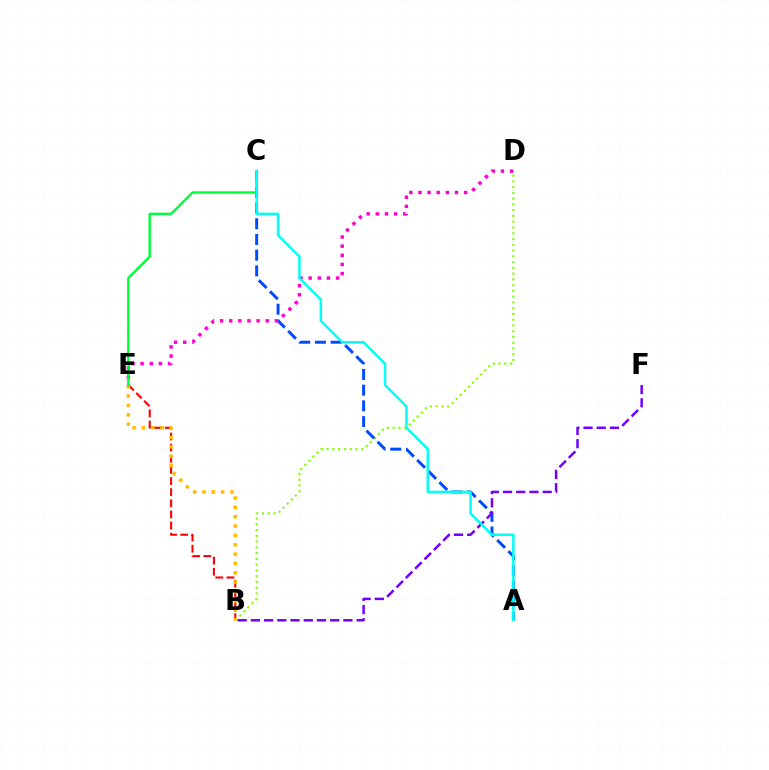{('B', 'E'): [{'color': '#ff0000', 'line_style': 'dashed', 'thickness': 1.51}, {'color': '#ffbd00', 'line_style': 'dotted', 'thickness': 2.54}], ('B', 'D'): [{'color': '#84ff00', 'line_style': 'dotted', 'thickness': 1.57}], ('A', 'C'): [{'color': '#004bff', 'line_style': 'dashed', 'thickness': 2.14}, {'color': '#00fff6', 'line_style': 'solid', 'thickness': 1.8}], ('D', 'E'): [{'color': '#ff00cf', 'line_style': 'dotted', 'thickness': 2.48}], ('C', 'E'): [{'color': '#00ff39', 'line_style': 'solid', 'thickness': 1.76}], ('B', 'F'): [{'color': '#7200ff', 'line_style': 'dashed', 'thickness': 1.8}]}